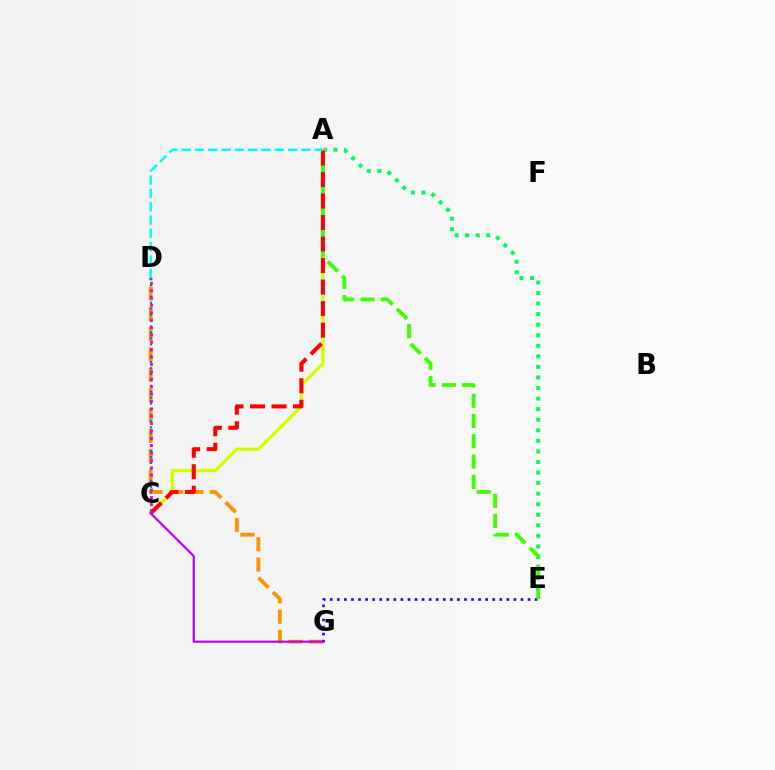{('D', 'G'): [{'color': '#ff9400', 'line_style': 'dashed', 'thickness': 2.76}], ('A', 'E'): [{'color': '#00ff5c', 'line_style': 'dotted', 'thickness': 2.87}, {'color': '#3dff00', 'line_style': 'dashed', 'thickness': 2.75}], ('A', 'C'): [{'color': '#d1ff00', 'line_style': 'solid', 'thickness': 2.4}, {'color': '#ff0000', 'line_style': 'dashed', 'thickness': 2.92}], ('E', 'G'): [{'color': '#2500ff', 'line_style': 'dotted', 'thickness': 1.92}], ('C', 'D'): [{'color': '#0074ff', 'line_style': 'dotted', 'thickness': 1.61}, {'color': '#ff00ac', 'line_style': 'dotted', 'thickness': 2.01}], ('A', 'D'): [{'color': '#00fff6', 'line_style': 'dashed', 'thickness': 1.81}], ('C', 'G'): [{'color': '#b900ff', 'line_style': 'solid', 'thickness': 1.57}]}